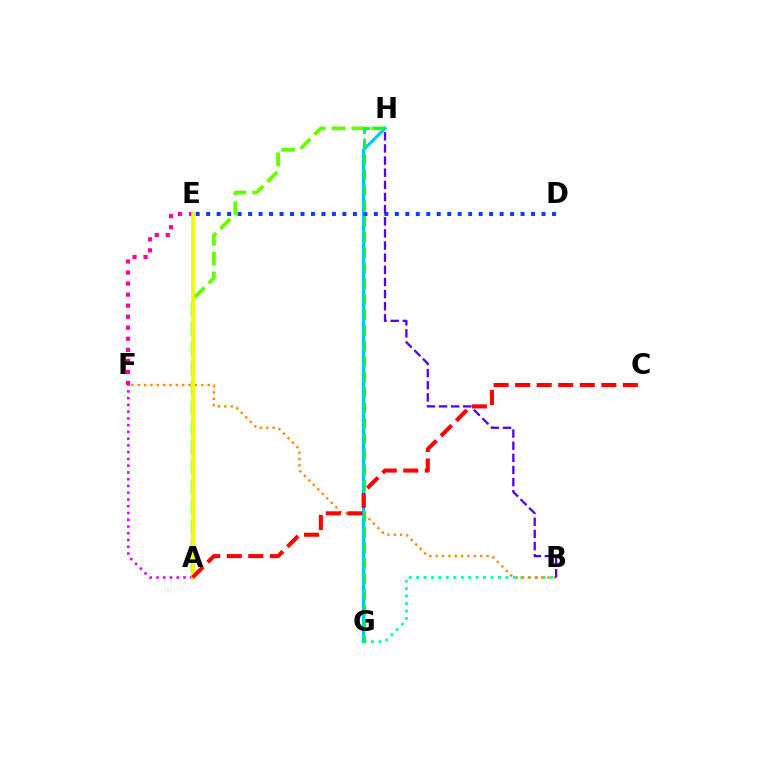{('G', 'H'): [{'color': '#00c7ff', 'line_style': 'solid', 'thickness': 2.32}, {'color': '#00ff27', 'line_style': 'dashed', 'thickness': 2.11}], ('E', 'F'): [{'color': '#ff00a0', 'line_style': 'dotted', 'thickness': 3.0}], ('A', 'F'): [{'color': '#d600ff', 'line_style': 'dotted', 'thickness': 1.84}], ('B', 'G'): [{'color': '#00ffaf', 'line_style': 'dotted', 'thickness': 2.02}], ('B', 'F'): [{'color': '#ff8800', 'line_style': 'dotted', 'thickness': 1.73}], ('A', 'H'): [{'color': '#66ff00', 'line_style': 'dashed', 'thickness': 2.69}], ('A', 'E'): [{'color': '#eeff00', 'line_style': 'solid', 'thickness': 2.65}], ('D', 'E'): [{'color': '#003fff', 'line_style': 'dotted', 'thickness': 2.85}], ('A', 'C'): [{'color': '#ff0000', 'line_style': 'dashed', 'thickness': 2.93}], ('B', 'H'): [{'color': '#4f00ff', 'line_style': 'dashed', 'thickness': 1.65}]}